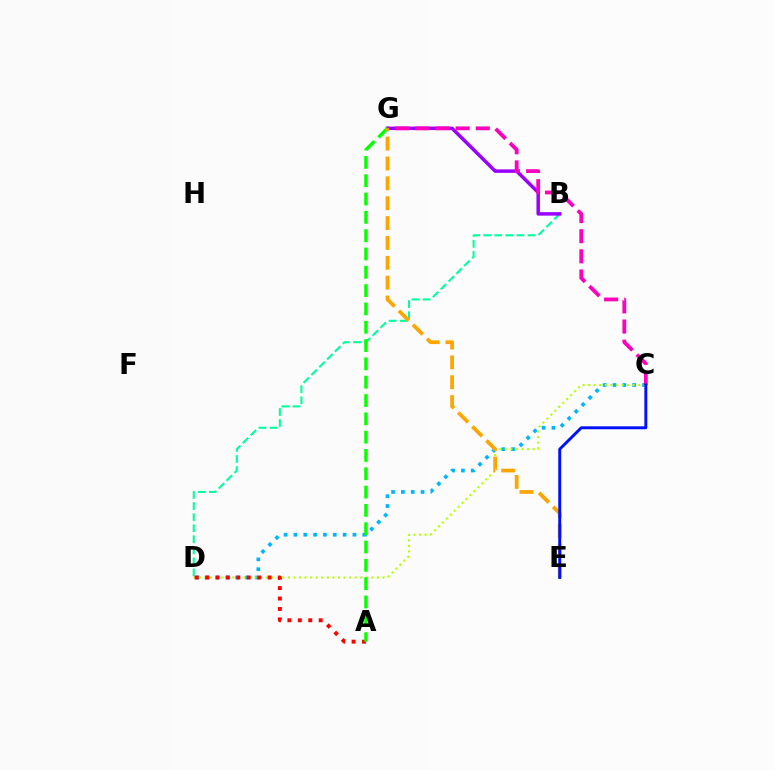{('C', 'D'): [{'color': '#00b5ff', 'line_style': 'dotted', 'thickness': 2.67}, {'color': '#b3ff00', 'line_style': 'dotted', 'thickness': 1.51}], ('B', 'D'): [{'color': '#00ff9d', 'line_style': 'dashed', 'thickness': 1.5}], ('B', 'G'): [{'color': '#9b00ff', 'line_style': 'solid', 'thickness': 2.52}], ('A', 'D'): [{'color': '#ff0000', 'line_style': 'dotted', 'thickness': 2.83}], ('A', 'G'): [{'color': '#08ff00', 'line_style': 'dashed', 'thickness': 2.49}], ('C', 'G'): [{'color': '#ff00bd', 'line_style': 'dashed', 'thickness': 2.74}], ('E', 'G'): [{'color': '#ffa500', 'line_style': 'dashed', 'thickness': 2.7}], ('C', 'E'): [{'color': '#0010ff', 'line_style': 'solid', 'thickness': 2.11}]}